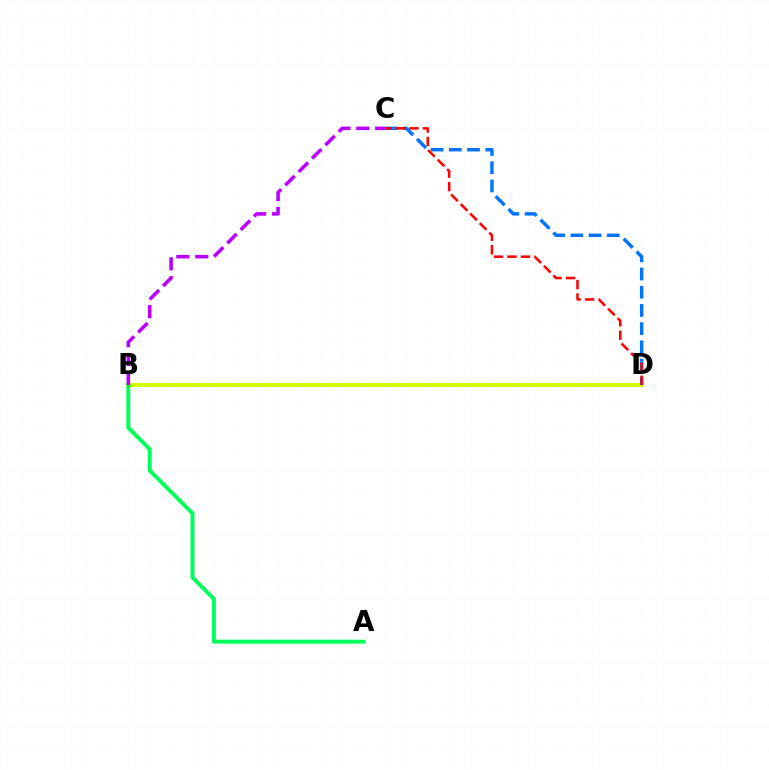{('B', 'D'): [{'color': '#d1ff00', 'line_style': 'solid', 'thickness': 2.98}], ('A', 'B'): [{'color': '#00ff5c', 'line_style': 'solid', 'thickness': 2.83}], ('B', 'C'): [{'color': '#b900ff', 'line_style': 'dashed', 'thickness': 2.57}], ('C', 'D'): [{'color': '#0074ff', 'line_style': 'dashed', 'thickness': 2.47}, {'color': '#ff0000', 'line_style': 'dashed', 'thickness': 1.83}]}